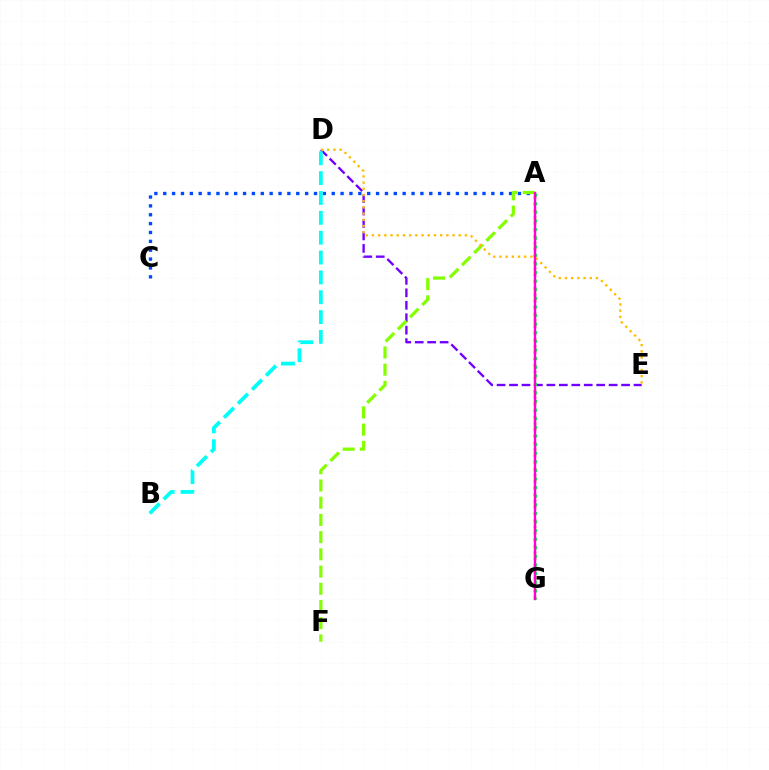{('A', 'G'): [{'color': '#ff0000', 'line_style': 'dotted', 'thickness': 1.75}, {'color': '#00ff39', 'line_style': 'dotted', 'thickness': 2.34}, {'color': '#ff00cf', 'line_style': 'solid', 'thickness': 1.7}], ('D', 'E'): [{'color': '#7200ff', 'line_style': 'dashed', 'thickness': 1.69}, {'color': '#ffbd00', 'line_style': 'dotted', 'thickness': 1.68}], ('A', 'C'): [{'color': '#004bff', 'line_style': 'dotted', 'thickness': 2.41}], ('B', 'D'): [{'color': '#00fff6', 'line_style': 'dashed', 'thickness': 2.7}], ('A', 'F'): [{'color': '#84ff00', 'line_style': 'dashed', 'thickness': 2.34}]}